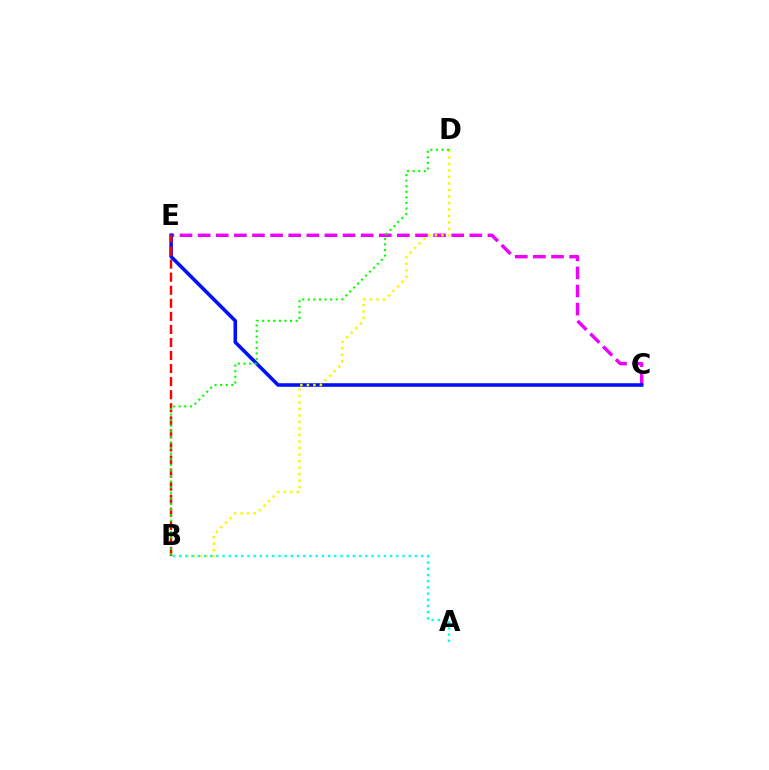{('C', 'E'): [{'color': '#ee00ff', 'line_style': 'dashed', 'thickness': 2.46}, {'color': '#0010ff', 'line_style': 'solid', 'thickness': 2.57}], ('B', 'E'): [{'color': '#ff0000', 'line_style': 'dashed', 'thickness': 1.77}], ('B', 'D'): [{'color': '#fcf500', 'line_style': 'dotted', 'thickness': 1.77}, {'color': '#08ff00', 'line_style': 'dotted', 'thickness': 1.52}], ('A', 'B'): [{'color': '#00fff6', 'line_style': 'dotted', 'thickness': 1.69}]}